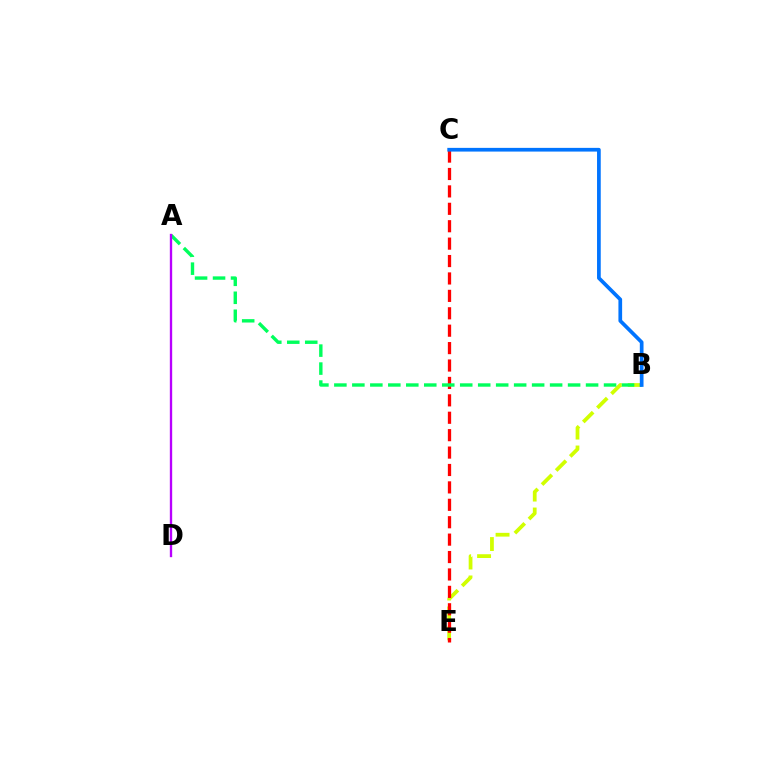{('B', 'E'): [{'color': '#d1ff00', 'line_style': 'dashed', 'thickness': 2.71}], ('C', 'E'): [{'color': '#ff0000', 'line_style': 'dashed', 'thickness': 2.37}], ('A', 'B'): [{'color': '#00ff5c', 'line_style': 'dashed', 'thickness': 2.44}], ('B', 'C'): [{'color': '#0074ff', 'line_style': 'solid', 'thickness': 2.67}], ('A', 'D'): [{'color': '#b900ff', 'line_style': 'solid', 'thickness': 1.69}]}